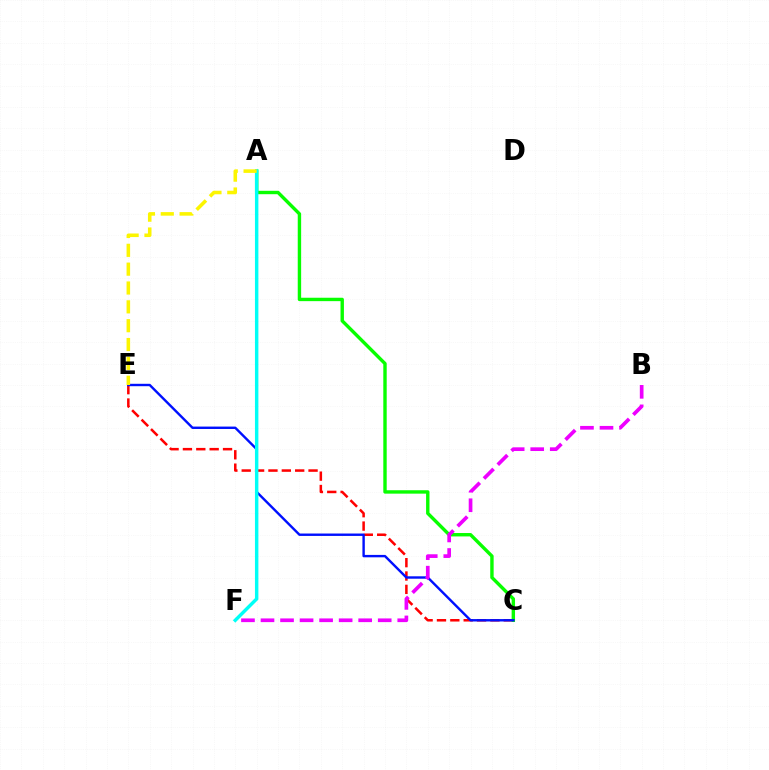{('C', 'E'): [{'color': '#ff0000', 'line_style': 'dashed', 'thickness': 1.82}, {'color': '#0010ff', 'line_style': 'solid', 'thickness': 1.73}], ('A', 'C'): [{'color': '#08ff00', 'line_style': 'solid', 'thickness': 2.45}], ('A', 'F'): [{'color': '#00fff6', 'line_style': 'solid', 'thickness': 2.48}], ('B', 'F'): [{'color': '#ee00ff', 'line_style': 'dashed', 'thickness': 2.65}], ('A', 'E'): [{'color': '#fcf500', 'line_style': 'dashed', 'thickness': 2.56}]}